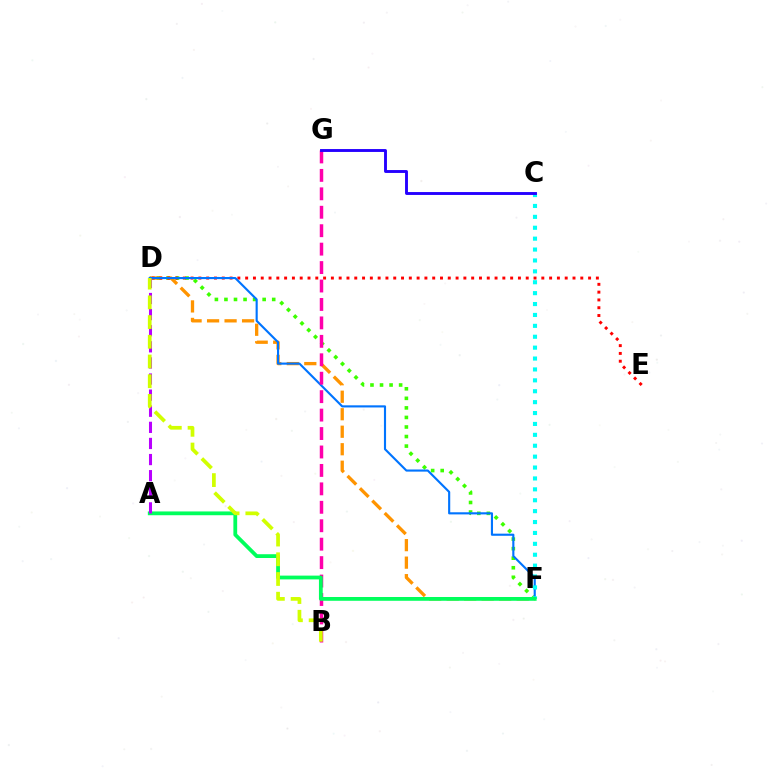{('D', 'F'): [{'color': '#3dff00', 'line_style': 'dotted', 'thickness': 2.59}, {'color': '#ff9400', 'line_style': 'dashed', 'thickness': 2.38}, {'color': '#0074ff', 'line_style': 'solid', 'thickness': 1.53}], ('D', 'E'): [{'color': '#ff0000', 'line_style': 'dotted', 'thickness': 2.12}], ('B', 'G'): [{'color': '#ff00ac', 'line_style': 'dashed', 'thickness': 2.51}], ('C', 'F'): [{'color': '#00fff6', 'line_style': 'dotted', 'thickness': 2.96}], ('A', 'F'): [{'color': '#00ff5c', 'line_style': 'solid', 'thickness': 2.73}], ('A', 'D'): [{'color': '#b900ff', 'line_style': 'dashed', 'thickness': 2.19}], ('B', 'D'): [{'color': '#d1ff00', 'line_style': 'dashed', 'thickness': 2.68}], ('C', 'G'): [{'color': '#2500ff', 'line_style': 'solid', 'thickness': 2.08}]}